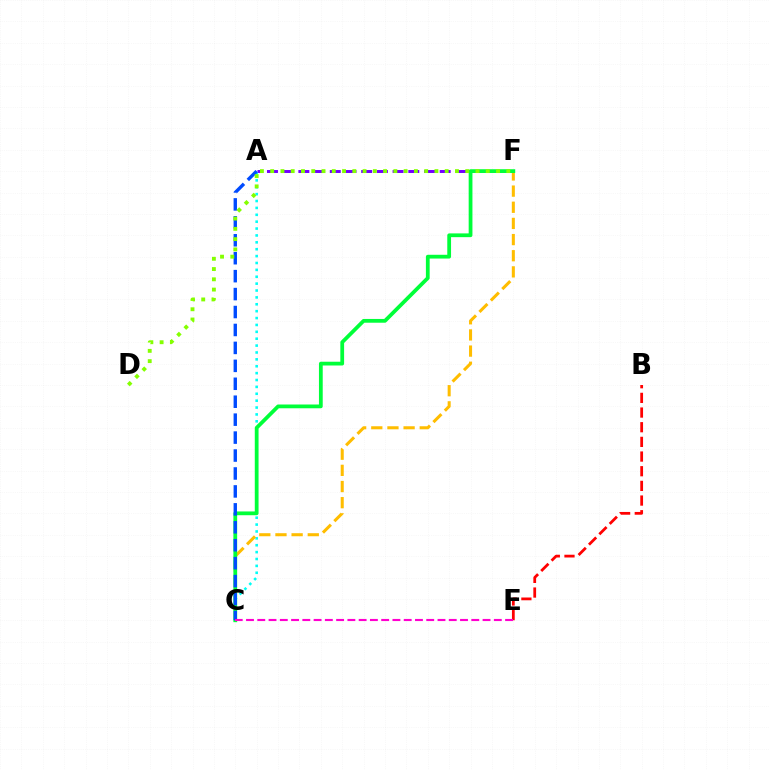{('A', 'F'): [{'color': '#7200ff', 'line_style': 'dashed', 'thickness': 2.13}], ('A', 'C'): [{'color': '#00fff6', 'line_style': 'dotted', 'thickness': 1.87}, {'color': '#004bff', 'line_style': 'dashed', 'thickness': 2.44}], ('B', 'E'): [{'color': '#ff0000', 'line_style': 'dashed', 'thickness': 1.99}], ('C', 'F'): [{'color': '#ffbd00', 'line_style': 'dashed', 'thickness': 2.19}, {'color': '#00ff39', 'line_style': 'solid', 'thickness': 2.71}], ('C', 'E'): [{'color': '#ff00cf', 'line_style': 'dashed', 'thickness': 1.53}], ('D', 'F'): [{'color': '#84ff00', 'line_style': 'dotted', 'thickness': 2.79}]}